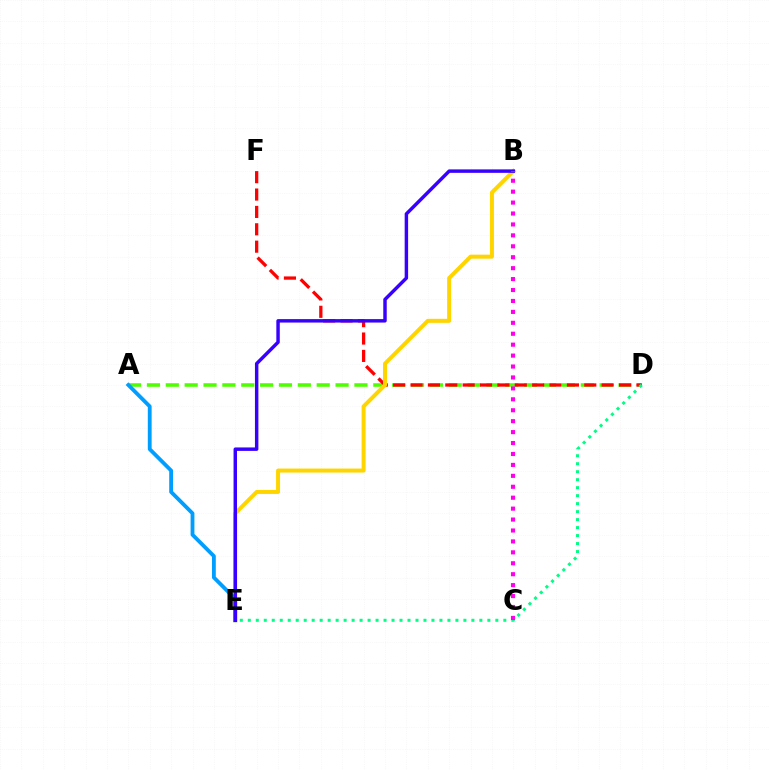{('A', 'D'): [{'color': '#4fff00', 'line_style': 'dashed', 'thickness': 2.56}], ('D', 'F'): [{'color': '#ff0000', 'line_style': 'dashed', 'thickness': 2.36}], ('B', 'E'): [{'color': '#ffd500', 'line_style': 'solid', 'thickness': 2.88}, {'color': '#3700ff', 'line_style': 'solid', 'thickness': 2.48}], ('A', 'E'): [{'color': '#009eff', 'line_style': 'solid', 'thickness': 2.74}], ('D', 'E'): [{'color': '#00ff86', 'line_style': 'dotted', 'thickness': 2.17}], ('B', 'C'): [{'color': '#ff00ed', 'line_style': 'dotted', 'thickness': 2.97}]}